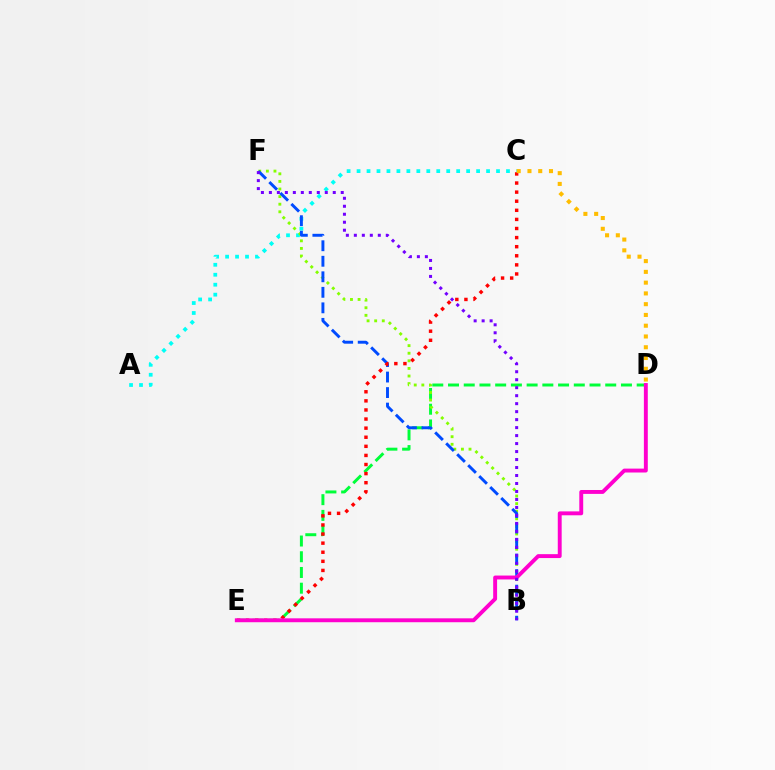{('D', 'E'): [{'color': '#00ff39', 'line_style': 'dashed', 'thickness': 2.14}, {'color': '#ff00cf', 'line_style': 'solid', 'thickness': 2.81}], ('A', 'C'): [{'color': '#00fff6', 'line_style': 'dotted', 'thickness': 2.71}], ('B', 'F'): [{'color': '#84ff00', 'line_style': 'dotted', 'thickness': 2.06}, {'color': '#004bff', 'line_style': 'dashed', 'thickness': 2.11}, {'color': '#7200ff', 'line_style': 'dotted', 'thickness': 2.17}], ('C', 'E'): [{'color': '#ff0000', 'line_style': 'dotted', 'thickness': 2.47}], ('C', 'D'): [{'color': '#ffbd00', 'line_style': 'dotted', 'thickness': 2.93}]}